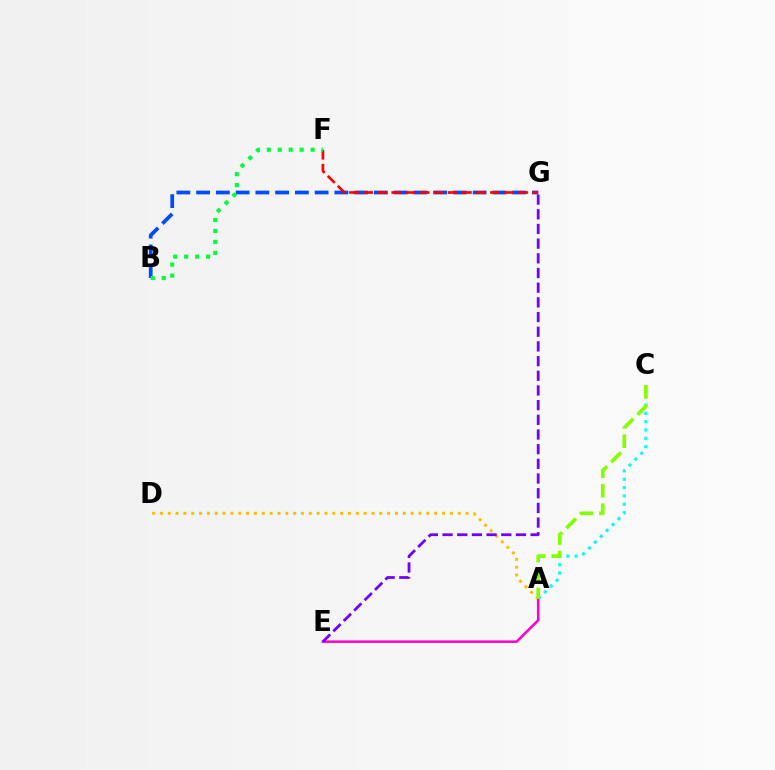{('A', 'C'): [{'color': '#00fff6', 'line_style': 'dotted', 'thickness': 2.26}, {'color': '#84ff00', 'line_style': 'dashed', 'thickness': 2.65}], ('B', 'G'): [{'color': '#004bff', 'line_style': 'dashed', 'thickness': 2.68}], ('F', 'G'): [{'color': '#ff0000', 'line_style': 'dashed', 'thickness': 1.92}], ('A', 'D'): [{'color': '#ffbd00', 'line_style': 'dotted', 'thickness': 2.13}], ('A', 'E'): [{'color': '#ff00cf', 'line_style': 'solid', 'thickness': 1.83}], ('E', 'G'): [{'color': '#7200ff', 'line_style': 'dashed', 'thickness': 1.99}], ('B', 'F'): [{'color': '#00ff39', 'line_style': 'dotted', 'thickness': 2.98}]}